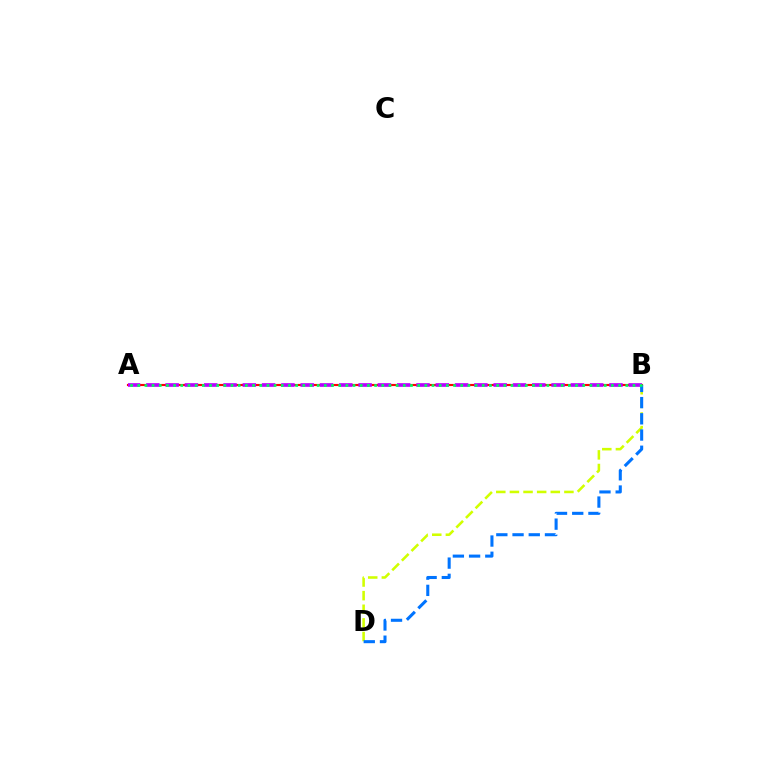{('B', 'D'): [{'color': '#d1ff00', 'line_style': 'dashed', 'thickness': 1.85}, {'color': '#0074ff', 'line_style': 'dashed', 'thickness': 2.2}], ('A', 'B'): [{'color': '#ff0000', 'line_style': 'solid', 'thickness': 1.55}, {'color': '#b900ff', 'line_style': 'dashed', 'thickness': 2.62}, {'color': '#00ff5c', 'line_style': 'dotted', 'thickness': 1.95}]}